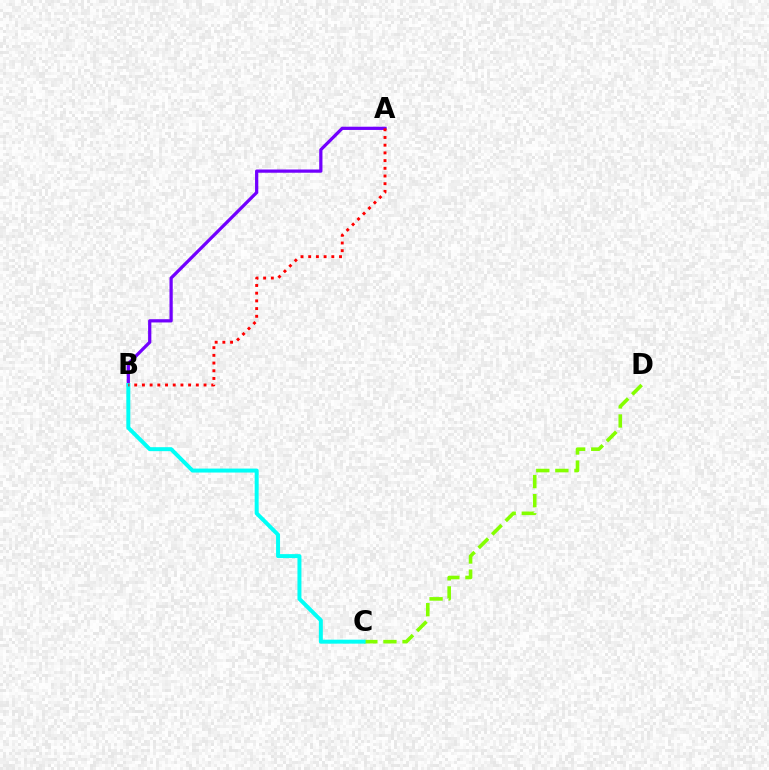{('A', 'B'): [{'color': '#7200ff', 'line_style': 'solid', 'thickness': 2.33}, {'color': '#ff0000', 'line_style': 'dotted', 'thickness': 2.09}], ('C', 'D'): [{'color': '#84ff00', 'line_style': 'dashed', 'thickness': 2.59}], ('B', 'C'): [{'color': '#00fff6', 'line_style': 'solid', 'thickness': 2.86}]}